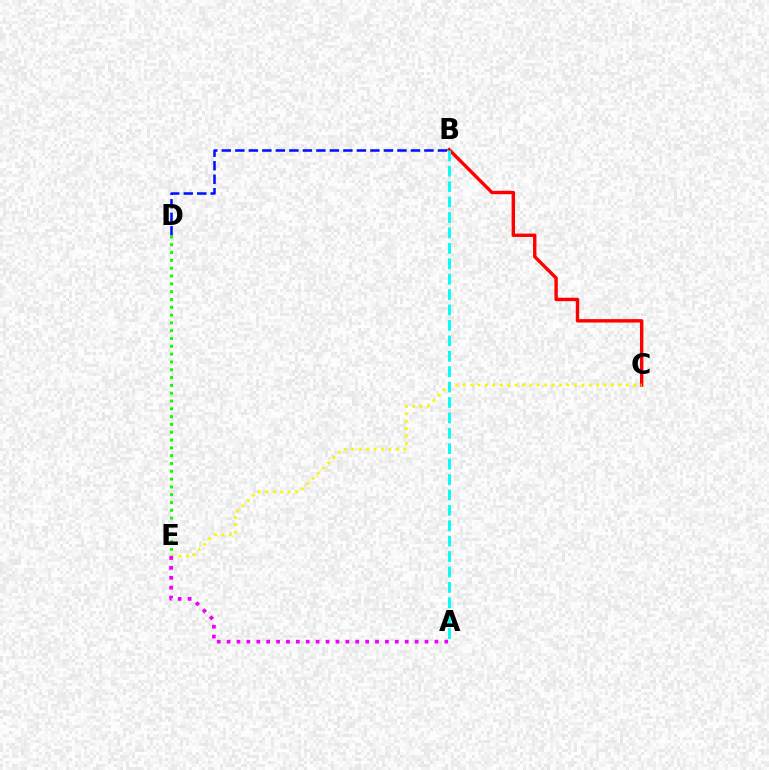{('B', 'D'): [{'color': '#0010ff', 'line_style': 'dashed', 'thickness': 1.84}], ('B', 'C'): [{'color': '#ff0000', 'line_style': 'solid', 'thickness': 2.45}], ('C', 'E'): [{'color': '#fcf500', 'line_style': 'dotted', 'thickness': 2.01}], ('D', 'E'): [{'color': '#08ff00', 'line_style': 'dotted', 'thickness': 2.12}], ('A', 'E'): [{'color': '#ee00ff', 'line_style': 'dotted', 'thickness': 2.69}], ('A', 'B'): [{'color': '#00fff6', 'line_style': 'dashed', 'thickness': 2.09}]}